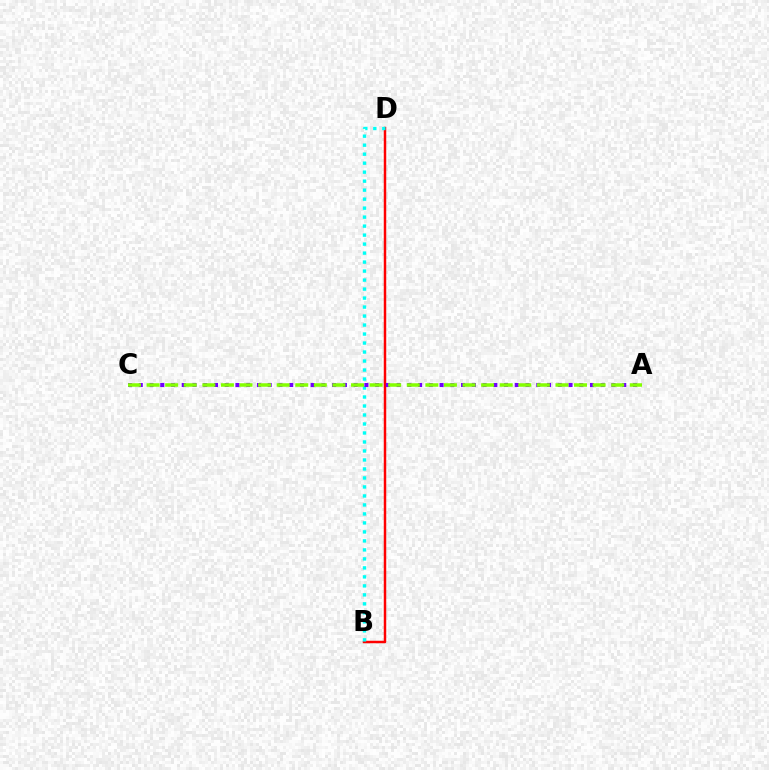{('B', 'D'): [{'color': '#ff0000', 'line_style': 'solid', 'thickness': 1.78}, {'color': '#00fff6', 'line_style': 'dotted', 'thickness': 2.44}], ('A', 'C'): [{'color': '#7200ff', 'line_style': 'dotted', 'thickness': 2.92}, {'color': '#84ff00', 'line_style': 'dashed', 'thickness': 2.52}]}